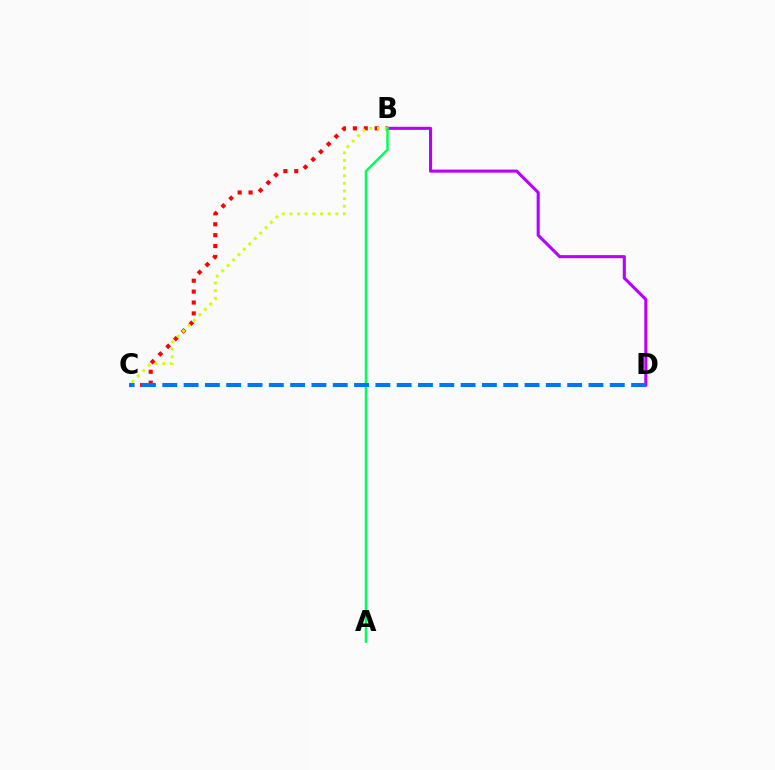{('B', 'D'): [{'color': '#b900ff', 'line_style': 'solid', 'thickness': 2.22}], ('B', 'C'): [{'color': '#ff0000', 'line_style': 'dotted', 'thickness': 2.96}, {'color': '#d1ff00', 'line_style': 'dotted', 'thickness': 2.08}], ('A', 'B'): [{'color': '#00ff5c', 'line_style': 'solid', 'thickness': 1.77}], ('C', 'D'): [{'color': '#0074ff', 'line_style': 'dashed', 'thickness': 2.89}]}